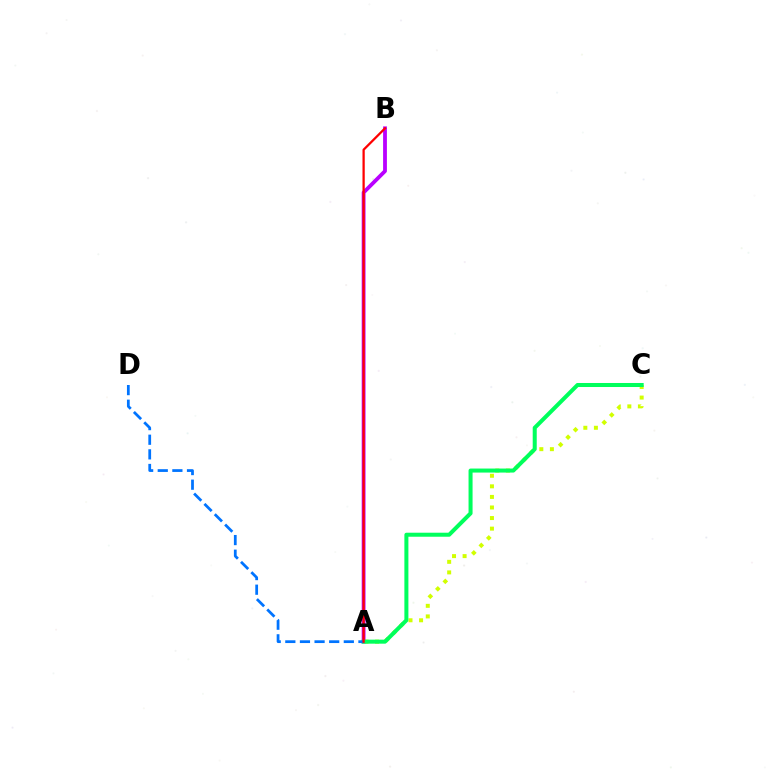{('A', 'C'): [{'color': '#d1ff00', 'line_style': 'dotted', 'thickness': 2.87}, {'color': '#00ff5c', 'line_style': 'solid', 'thickness': 2.89}], ('A', 'B'): [{'color': '#b900ff', 'line_style': 'solid', 'thickness': 2.74}, {'color': '#ff0000', 'line_style': 'solid', 'thickness': 1.63}], ('A', 'D'): [{'color': '#0074ff', 'line_style': 'dashed', 'thickness': 1.99}]}